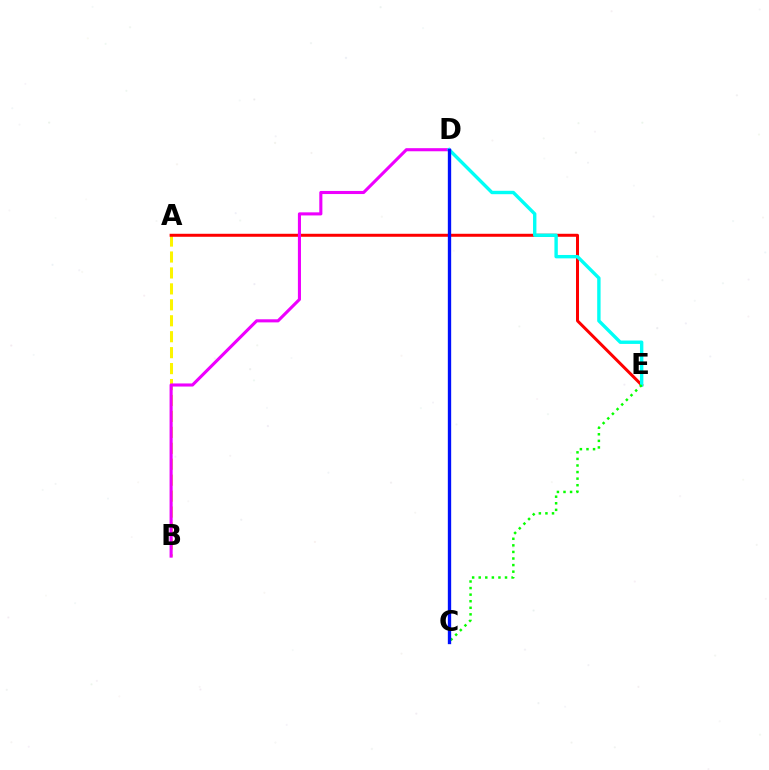{('A', 'B'): [{'color': '#fcf500', 'line_style': 'dashed', 'thickness': 2.17}], ('A', 'E'): [{'color': '#ff0000', 'line_style': 'solid', 'thickness': 2.16}], ('B', 'D'): [{'color': '#ee00ff', 'line_style': 'solid', 'thickness': 2.23}], ('D', 'E'): [{'color': '#00fff6', 'line_style': 'solid', 'thickness': 2.44}], ('C', 'E'): [{'color': '#08ff00', 'line_style': 'dotted', 'thickness': 1.79}], ('C', 'D'): [{'color': '#0010ff', 'line_style': 'solid', 'thickness': 2.4}]}